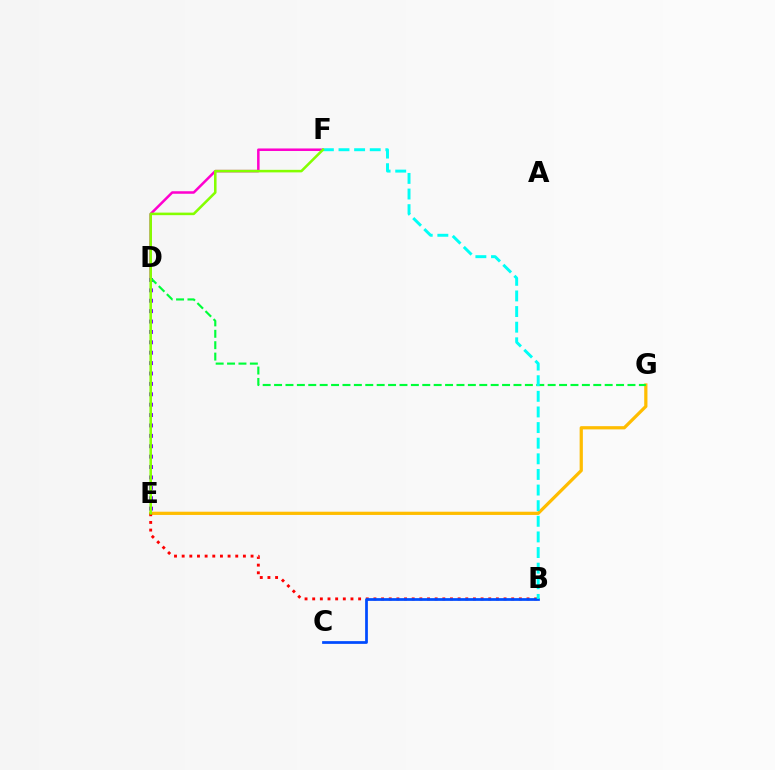{('E', 'G'): [{'color': '#ffbd00', 'line_style': 'solid', 'thickness': 2.32}], ('D', 'F'): [{'color': '#ff00cf', 'line_style': 'solid', 'thickness': 1.81}], ('B', 'E'): [{'color': '#ff0000', 'line_style': 'dotted', 'thickness': 2.08}], ('D', 'E'): [{'color': '#7200ff', 'line_style': 'dotted', 'thickness': 2.82}], ('B', 'C'): [{'color': '#004bff', 'line_style': 'solid', 'thickness': 1.97}], ('D', 'G'): [{'color': '#00ff39', 'line_style': 'dashed', 'thickness': 1.55}], ('B', 'F'): [{'color': '#00fff6', 'line_style': 'dashed', 'thickness': 2.12}], ('E', 'F'): [{'color': '#84ff00', 'line_style': 'solid', 'thickness': 1.84}]}